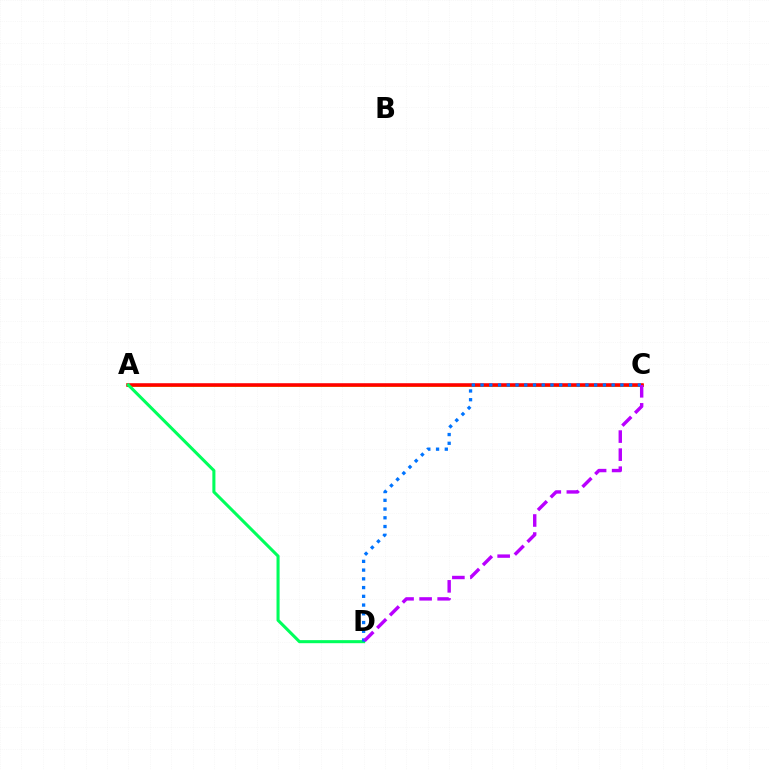{('A', 'C'): [{'color': '#d1ff00', 'line_style': 'solid', 'thickness': 2.16}, {'color': '#ff0000', 'line_style': 'solid', 'thickness': 2.57}], ('A', 'D'): [{'color': '#00ff5c', 'line_style': 'solid', 'thickness': 2.2}], ('C', 'D'): [{'color': '#0074ff', 'line_style': 'dotted', 'thickness': 2.37}, {'color': '#b900ff', 'line_style': 'dashed', 'thickness': 2.45}]}